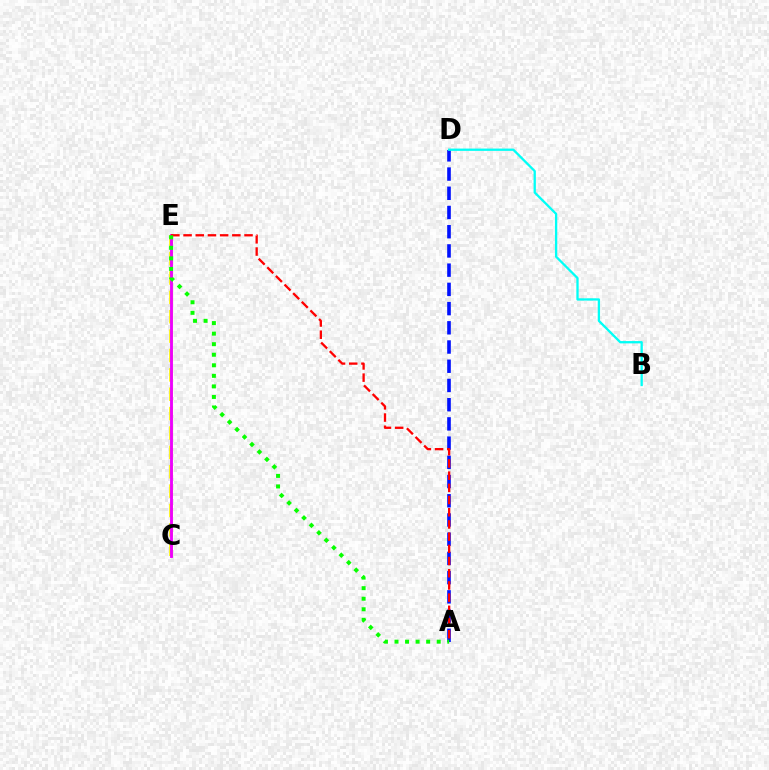{('C', 'E'): [{'color': '#fcf500', 'line_style': 'dashed', 'thickness': 2.63}, {'color': '#ee00ff', 'line_style': 'solid', 'thickness': 2.06}], ('A', 'D'): [{'color': '#0010ff', 'line_style': 'dashed', 'thickness': 2.61}], ('A', 'E'): [{'color': '#ff0000', 'line_style': 'dashed', 'thickness': 1.66}, {'color': '#08ff00', 'line_style': 'dotted', 'thickness': 2.87}], ('B', 'D'): [{'color': '#00fff6', 'line_style': 'solid', 'thickness': 1.65}]}